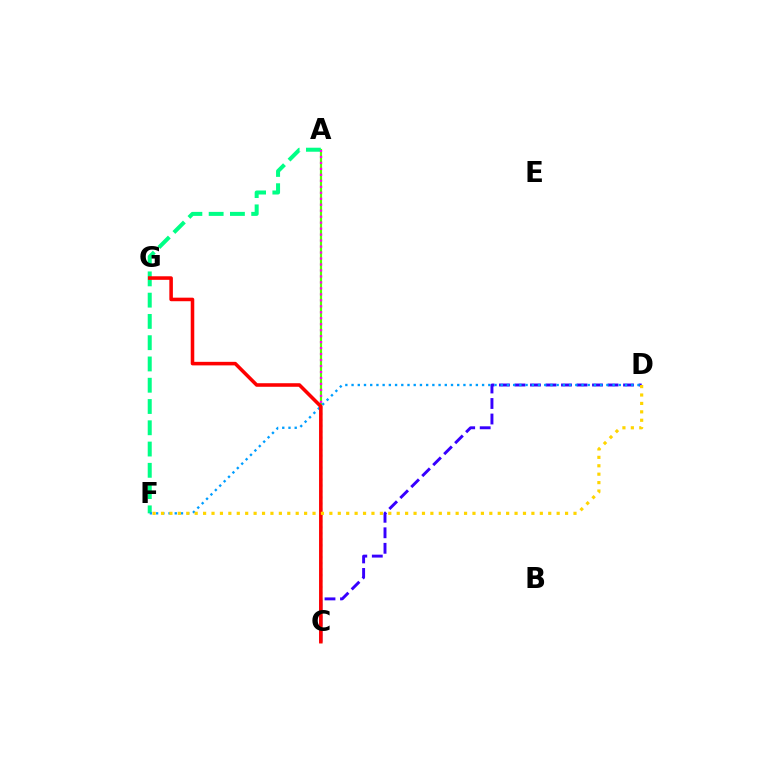{('C', 'D'): [{'color': '#3700ff', 'line_style': 'dashed', 'thickness': 2.11}], ('A', 'C'): [{'color': '#4fff00', 'line_style': 'solid', 'thickness': 1.59}, {'color': '#ff00ed', 'line_style': 'dotted', 'thickness': 1.62}], ('A', 'F'): [{'color': '#00ff86', 'line_style': 'dashed', 'thickness': 2.89}], ('D', 'F'): [{'color': '#009eff', 'line_style': 'dotted', 'thickness': 1.69}, {'color': '#ffd500', 'line_style': 'dotted', 'thickness': 2.29}], ('C', 'G'): [{'color': '#ff0000', 'line_style': 'solid', 'thickness': 2.56}]}